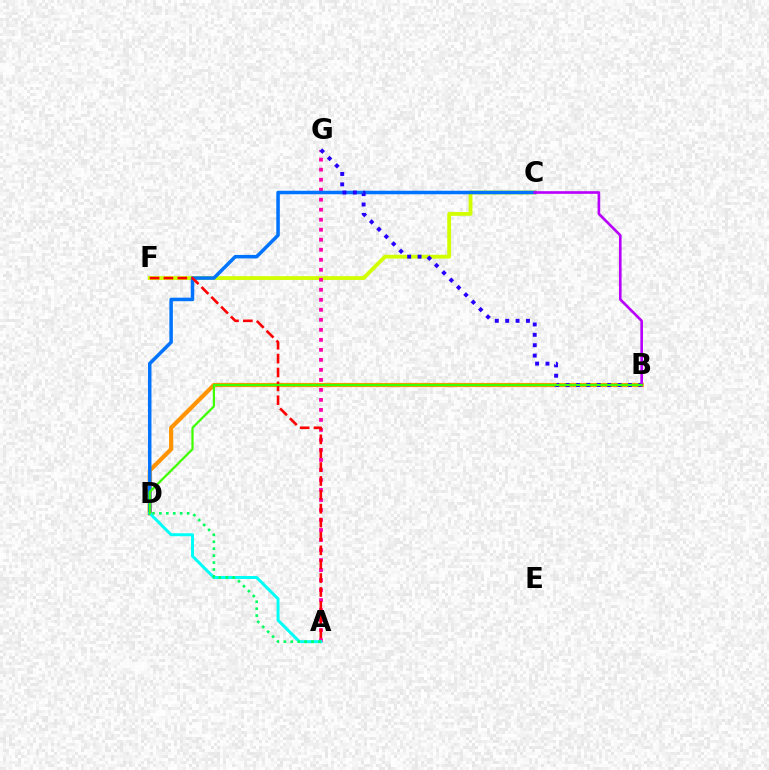{('C', 'F'): [{'color': '#d1ff00', 'line_style': 'solid', 'thickness': 2.77}], ('B', 'D'): [{'color': '#ff9400', 'line_style': 'solid', 'thickness': 2.99}, {'color': '#3dff00', 'line_style': 'solid', 'thickness': 1.62}], ('A', 'G'): [{'color': '#ff00ac', 'line_style': 'dotted', 'thickness': 2.72}], ('C', 'D'): [{'color': '#0074ff', 'line_style': 'solid', 'thickness': 2.53}], ('B', 'G'): [{'color': '#2500ff', 'line_style': 'dotted', 'thickness': 2.82}], ('A', 'D'): [{'color': '#00fff6', 'line_style': 'solid', 'thickness': 2.14}, {'color': '#00ff5c', 'line_style': 'dotted', 'thickness': 1.89}], ('A', 'F'): [{'color': '#ff0000', 'line_style': 'dashed', 'thickness': 1.88}], ('B', 'C'): [{'color': '#b900ff', 'line_style': 'solid', 'thickness': 1.9}]}